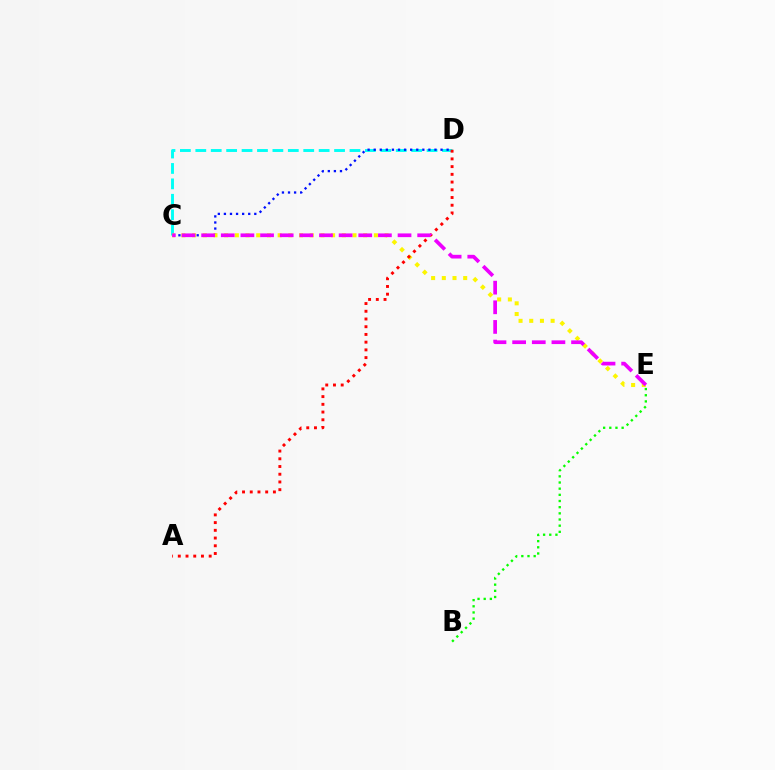{('C', 'D'): [{'color': '#00fff6', 'line_style': 'dashed', 'thickness': 2.09}, {'color': '#0010ff', 'line_style': 'dotted', 'thickness': 1.65}], ('B', 'E'): [{'color': '#08ff00', 'line_style': 'dotted', 'thickness': 1.68}], ('C', 'E'): [{'color': '#fcf500', 'line_style': 'dotted', 'thickness': 2.91}, {'color': '#ee00ff', 'line_style': 'dashed', 'thickness': 2.67}], ('A', 'D'): [{'color': '#ff0000', 'line_style': 'dotted', 'thickness': 2.1}]}